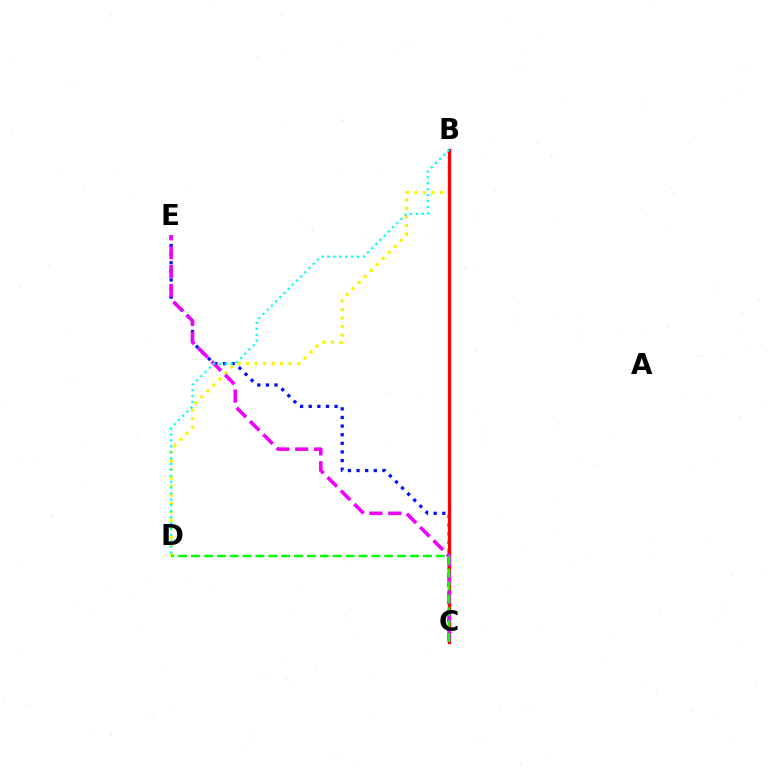{('C', 'E'): [{'color': '#0010ff', 'line_style': 'dotted', 'thickness': 2.34}, {'color': '#ee00ff', 'line_style': 'dashed', 'thickness': 2.57}], ('B', 'D'): [{'color': '#fcf500', 'line_style': 'dotted', 'thickness': 2.31}, {'color': '#00fff6', 'line_style': 'dotted', 'thickness': 1.6}], ('B', 'C'): [{'color': '#ff0000', 'line_style': 'solid', 'thickness': 2.37}], ('C', 'D'): [{'color': '#08ff00', 'line_style': 'dashed', 'thickness': 1.75}]}